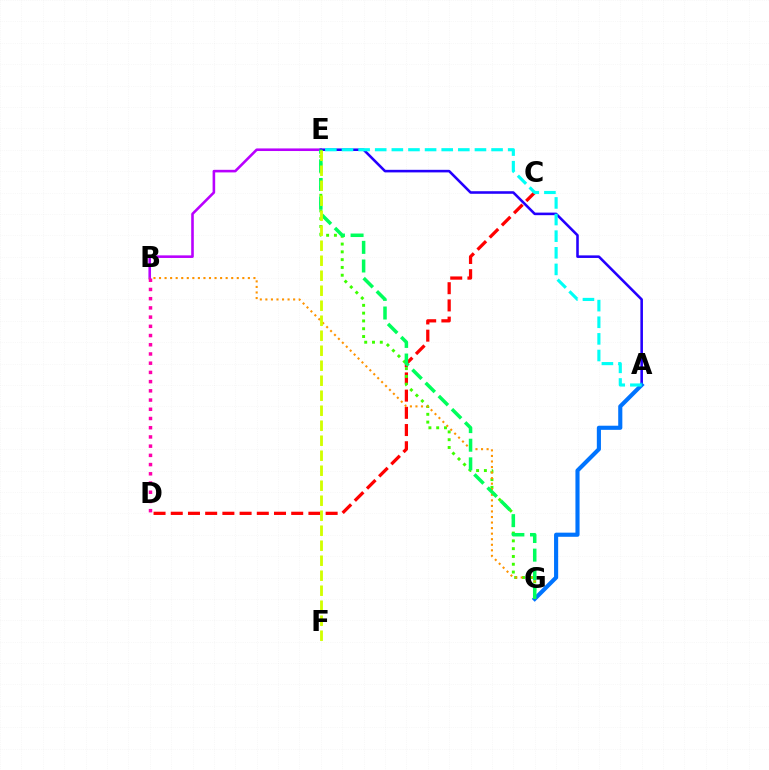{('B', 'E'): [{'color': '#b900ff', 'line_style': 'solid', 'thickness': 1.87}], ('C', 'D'): [{'color': '#ff0000', 'line_style': 'dashed', 'thickness': 2.34}], ('A', 'E'): [{'color': '#2500ff', 'line_style': 'solid', 'thickness': 1.85}, {'color': '#00fff6', 'line_style': 'dashed', 'thickness': 2.26}], ('E', 'G'): [{'color': '#3dff00', 'line_style': 'dotted', 'thickness': 2.12}, {'color': '#00ff5c', 'line_style': 'dashed', 'thickness': 2.53}], ('B', 'D'): [{'color': '#ff00ac', 'line_style': 'dotted', 'thickness': 2.5}], ('A', 'G'): [{'color': '#0074ff', 'line_style': 'solid', 'thickness': 2.97}], ('B', 'G'): [{'color': '#ff9400', 'line_style': 'dotted', 'thickness': 1.51}], ('E', 'F'): [{'color': '#d1ff00', 'line_style': 'dashed', 'thickness': 2.04}]}